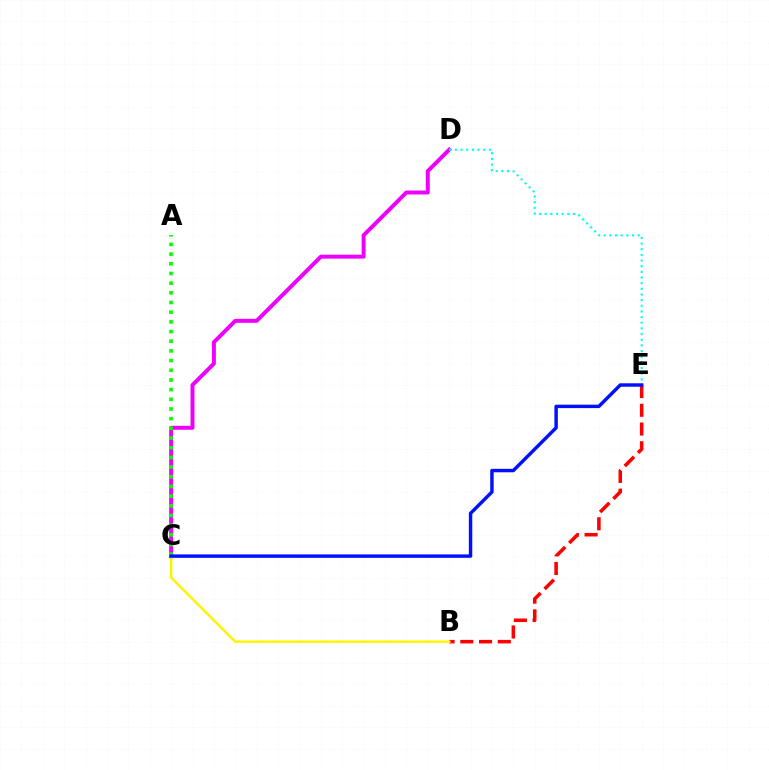{('C', 'D'): [{'color': '#ee00ff', 'line_style': 'solid', 'thickness': 2.85}], ('B', 'E'): [{'color': '#ff0000', 'line_style': 'dashed', 'thickness': 2.55}], ('D', 'E'): [{'color': '#00fff6', 'line_style': 'dotted', 'thickness': 1.54}], ('A', 'C'): [{'color': '#08ff00', 'line_style': 'dotted', 'thickness': 2.63}], ('B', 'C'): [{'color': '#fcf500', 'line_style': 'solid', 'thickness': 1.8}], ('C', 'E'): [{'color': '#0010ff', 'line_style': 'solid', 'thickness': 2.47}]}